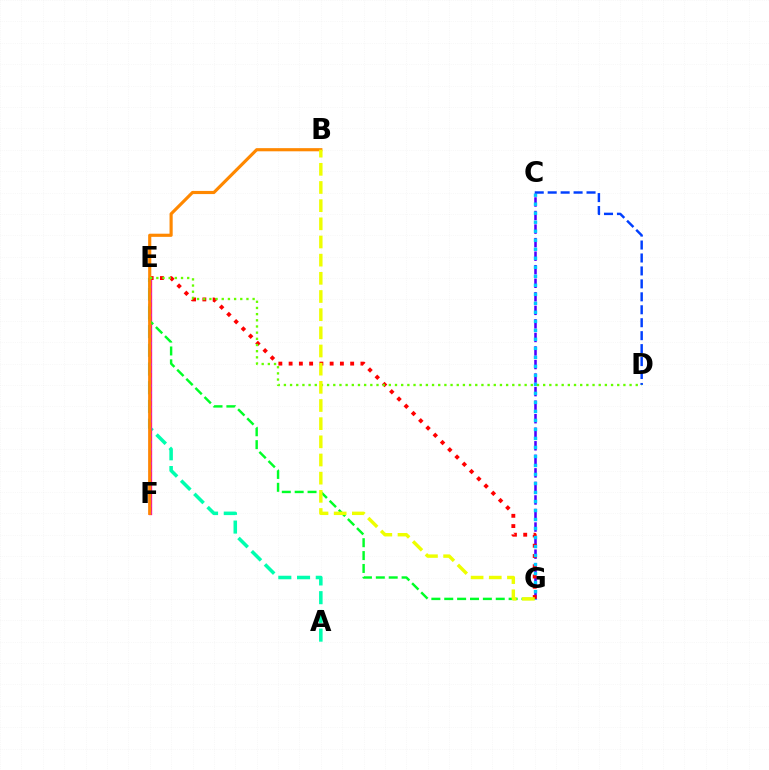{('A', 'E'): [{'color': '#00ffaf', 'line_style': 'dashed', 'thickness': 2.54}], ('E', 'F'): [{'color': '#ff00a0', 'line_style': 'solid', 'thickness': 2.4}, {'color': '#d600ff', 'line_style': 'dotted', 'thickness': 1.92}], ('C', 'G'): [{'color': '#4f00ff', 'line_style': 'dashed', 'thickness': 1.84}, {'color': '#00c7ff', 'line_style': 'dotted', 'thickness': 2.45}], ('E', 'G'): [{'color': '#ff0000', 'line_style': 'dotted', 'thickness': 2.79}, {'color': '#00ff27', 'line_style': 'dashed', 'thickness': 1.75}], ('C', 'D'): [{'color': '#003fff', 'line_style': 'dashed', 'thickness': 1.76}], ('B', 'F'): [{'color': '#ff8800', 'line_style': 'solid', 'thickness': 2.27}], ('D', 'E'): [{'color': '#66ff00', 'line_style': 'dotted', 'thickness': 1.68}], ('B', 'G'): [{'color': '#eeff00', 'line_style': 'dashed', 'thickness': 2.47}]}